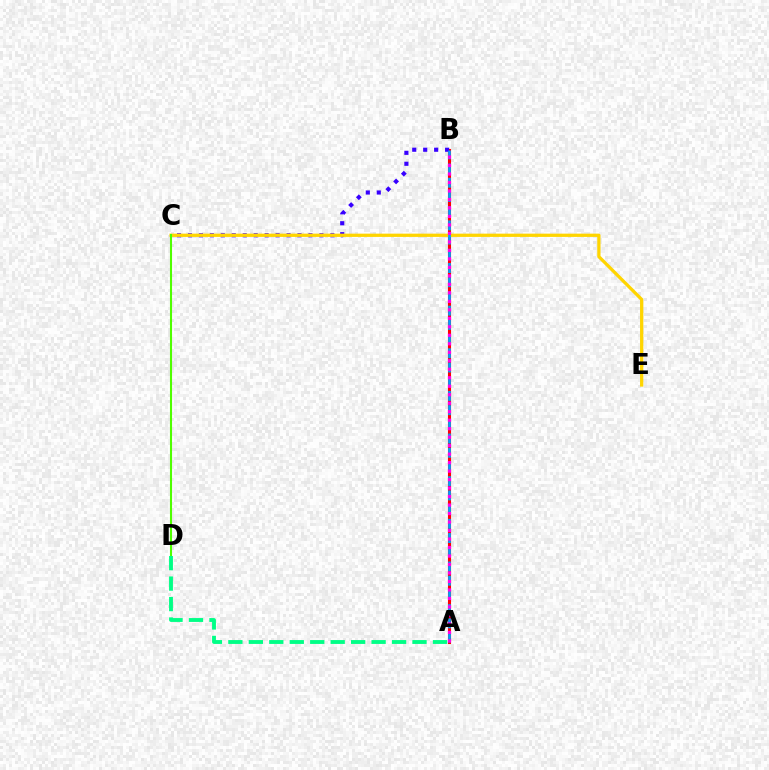{('A', 'B'): [{'color': '#ff0000', 'line_style': 'solid', 'thickness': 2.22}, {'color': '#009eff', 'line_style': 'dashed', 'thickness': 1.93}, {'color': '#ff00ed', 'line_style': 'dotted', 'thickness': 2.31}], ('B', 'C'): [{'color': '#3700ff', 'line_style': 'dotted', 'thickness': 2.98}], ('C', 'E'): [{'color': '#ffd500', 'line_style': 'solid', 'thickness': 2.35}], ('C', 'D'): [{'color': '#4fff00', 'line_style': 'solid', 'thickness': 1.5}], ('A', 'D'): [{'color': '#00ff86', 'line_style': 'dashed', 'thickness': 2.78}]}